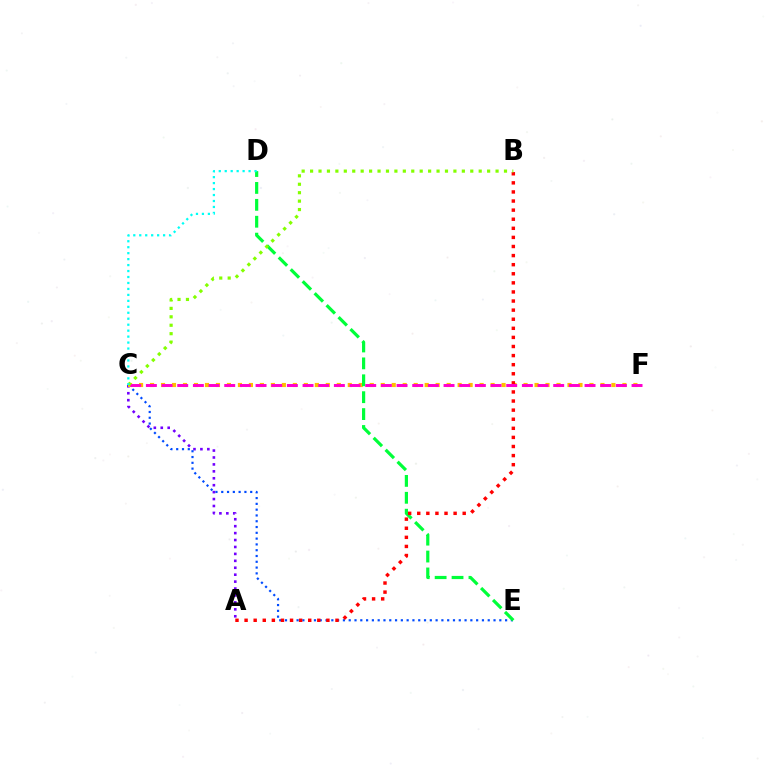{('A', 'C'): [{'color': '#7200ff', 'line_style': 'dotted', 'thickness': 1.88}], ('C', 'E'): [{'color': '#004bff', 'line_style': 'dotted', 'thickness': 1.57}], ('C', 'F'): [{'color': '#ffbd00', 'line_style': 'dotted', 'thickness': 2.98}, {'color': '#ff00cf', 'line_style': 'dashed', 'thickness': 2.13}], ('D', 'E'): [{'color': '#00ff39', 'line_style': 'dashed', 'thickness': 2.3}], ('A', 'B'): [{'color': '#ff0000', 'line_style': 'dotted', 'thickness': 2.47}], ('B', 'C'): [{'color': '#84ff00', 'line_style': 'dotted', 'thickness': 2.29}], ('C', 'D'): [{'color': '#00fff6', 'line_style': 'dotted', 'thickness': 1.62}]}